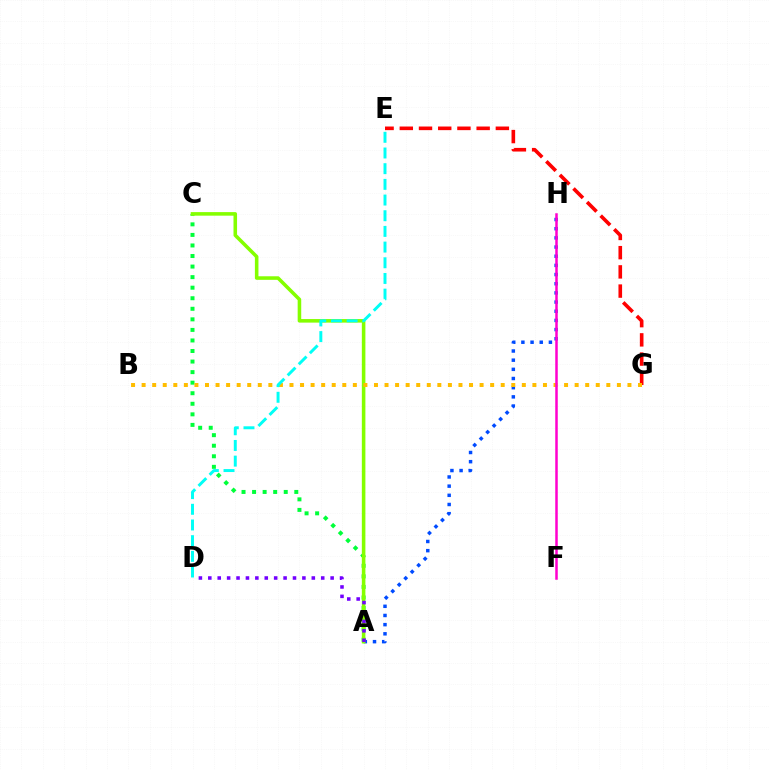{('A', 'H'): [{'color': '#004bff', 'line_style': 'dotted', 'thickness': 2.49}], ('E', 'G'): [{'color': '#ff0000', 'line_style': 'dashed', 'thickness': 2.61}], ('A', 'C'): [{'color': '#00ff39', 'line_style': 'dotted', 'thickness': 2.87}, {'color': '#84ff00', 'line_style': 'solid', 'thickness': 2.56}], ('B', 'G'): [{'color': '#ffbd00', 'line_style': 'dotted', 'thickness': 2.87}], ('D', 'E'): [{'color': '#00fff6', 'line_style': 'dashed', 'thickness': 2.13}], ('A', 'D'): [{'color': '#7200ff', 'line_style': 'dotted', 'thickness': 2.56}], ('F', 'H'): [{'color': '#ff00cf', 'line_style': 'solid', 'thickness': 1.81}]}